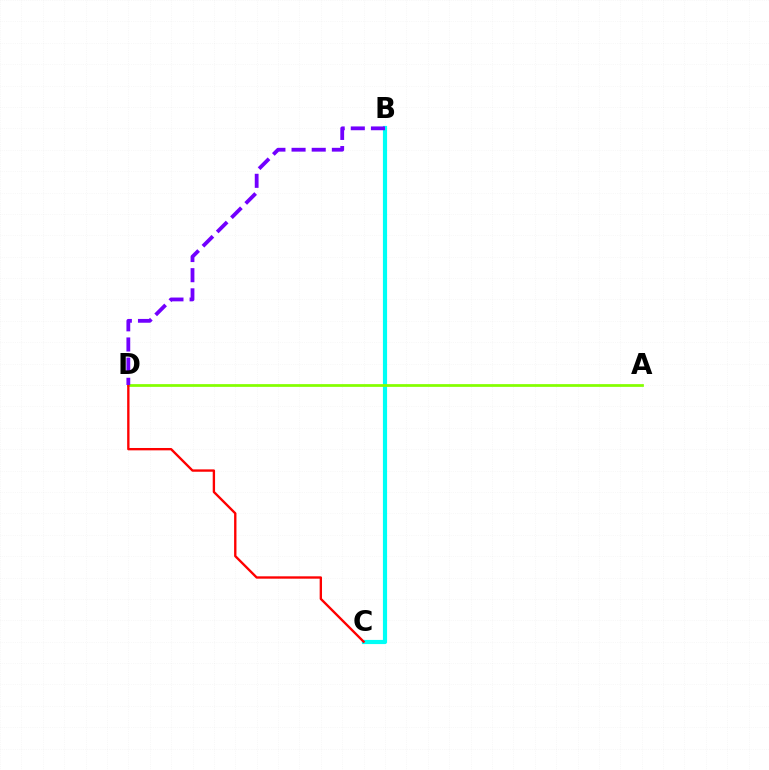{('B', 'C'): [{'color': '#00fff6', 'line_style': 'solid', 'thickness': 3.0}], ('A', 'D'): [{'color': '#84ff00', 'line_style': 'solid', 'thickness': 1.98}], ('C', 'D'): [{'color': '#ff0000', 'line_style': 'solid', 'thickness': 1.7}], ('B', 'D'): [{'color': '#7200ff', 'line_style': 'dashed', 'thickness': 2.74}]}